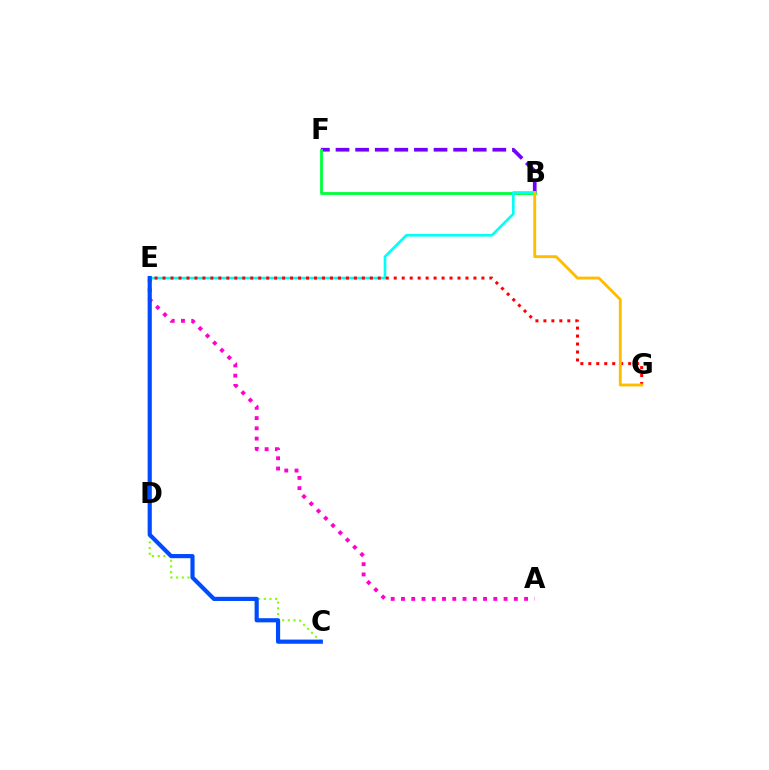{('C', 'E'): [{'color': '#84ff00', 'line_style': 'dotted', 'thickness': 1.54}, {'color': '#004bff', 'line_style': 'solid', 'thickness': 3.0}], ('B', 'F'): [{'color': '#7200ff', 'line_style': 'dashed', 'thickness': 2.66}, {'color': '#00ff39', 'line_style': 'solid', 'thickness': 2.01}], ('A', 'E'): [{'color': '#ff00cf', 'line_style': 'dotted', 'thickness': 2.79}], ('B', 'E'): [{'color': '#00fff6', 'line_style': 'solid', 'thickness': 1.91}], ('E', 'G'): [{'color': '#ff0000', 'line_style': 'dotted', 'thickness': 2.17}], ('B', 'G'): [{'color': '#ffbd00', 'line_style': 'solid', 'thickness': 2.07}]}